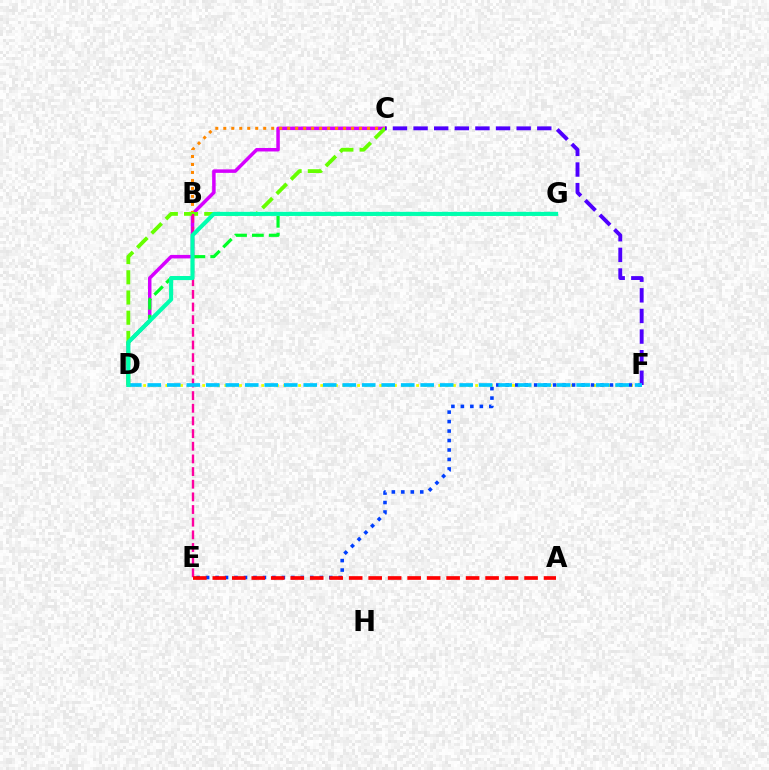{('C', 'D'): [{'color': '#d600ff', 'line_style': 'solid', 'thickness': 2.52}, {'color': '#66ff00', 'line_style': 'dashed', 'thickness': 2.75}], ('D', 'F'): [{'color': '#eeff00', 'line_style': 'dotted', 'thickness': 2.0}, {'color': '#00c7ff', 'line_style': 'dashed', 'thickness': 2.65}], ('E', 'F'): [{'color': '#003fff', 'line_style': 'dotted', 'thickness': 2.57}], ('B', 'C'): [{'color': '#ff8800', 'line_style': 'dotted', 'thickness': 2.17}], ('B', 'E'): [{'color': '#ff00a0', 'line_style': 'dashed', 'thickness': 1.72}], ('A', 'E'): [{'color': '#ff0000', 'line_style': 'dashed', 'thickness': 2.65}], ('D', 'G'): [{'color': '#00ff27', 'line_style': 'dashed', 'thickness': 2.29}, {'color': '#00ffaf', 'line_style': 'solid', 'thickness': 2.94}], ('C', 'F'): [{'color': '#4f00ff', 'line_style': 'dashed', 'thickness': 2.8}]}